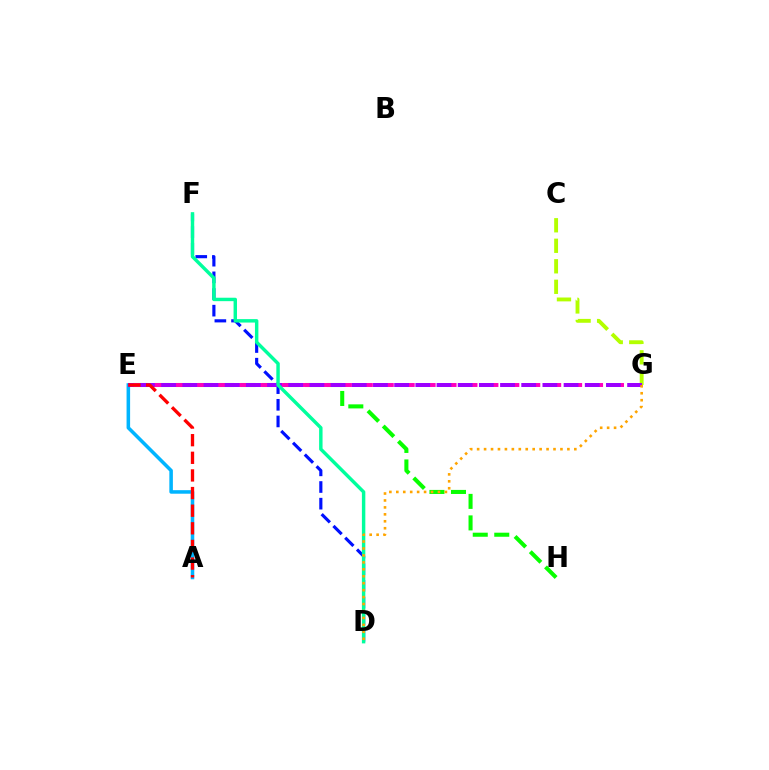{('E', 'H'): [{'color': '#08ff00', 'line_style': 'dashed', 'thickness': 2.92}], ('D', 'F'): [{'color': '#0010ff', 'line_style': 'dashed', 'thickness': 2.26}, {'color': '#00ff9d', 'line_style': 'solid', 'thickness': 2.47}], ('C', 'G'): [{'color': '#b3ff00', 'line_style': 'dashed', 'thickness': 2.79}], ('E', 'G'): [{'color': '#ff00bd', 'line_style': 'dashed', 'thickness': 2.84}, {'color': '#9b00ff', 'line_style': 'dashed', 'thickness': 2.88}], ('A', 'E'): [{'color': '#00b5ff', 'line_style': 'solid', 'thickness': 2.55}, {'color': '#ff0000', 'line_style': 'dashed', 'thickness': 2.39}], ('D', 'G'): [{'color': '#ffa500', 'line_style': 'dotted', 'thickness': 1.89}]}